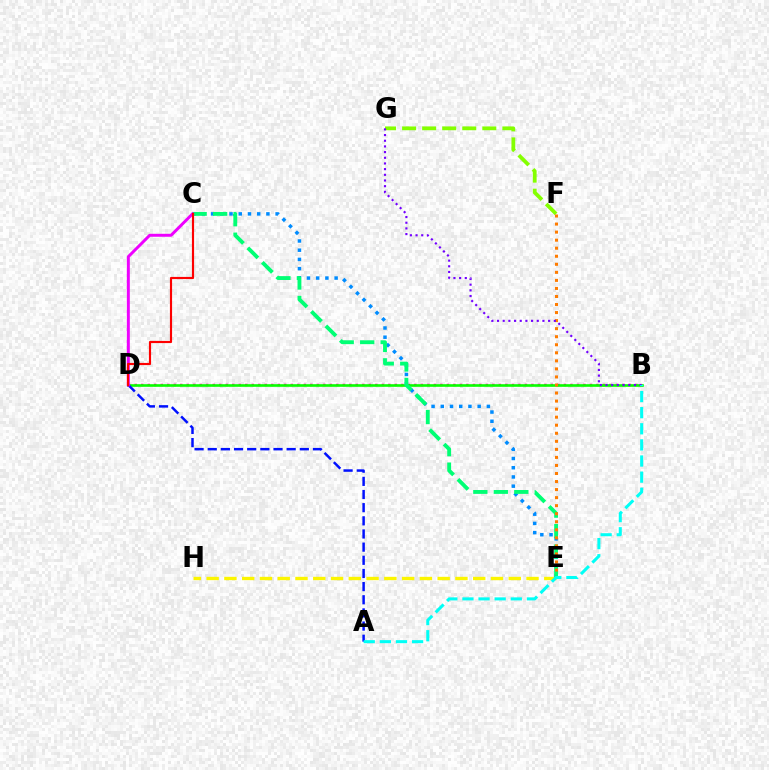{('B', 'D'): [{'color': '#ff0094', 'line_style': 'dotted', 'thickness': 1.77}, {'color': '#08ff00', 'line_style': 'solid', 'thickness': 1.89}], ('F', 'G'): [{'color': '#84ff00', 'line_style': 'dashed', 'thickness': 2.72}], ('A', 'D'): [{'color': '#0010ff', 'line_style': 'dashed', 'thickness': 1.79}], ('E', 'H'): [{'color': '#fcf500', 'line_style': 'dashed', 'thickness': 2.41}], ('C', 'E'): [{'color': '#008cff', 'line_style': 'dotted', 'thickness': 2.5}, {'color': '#00ff74', 'line_style': 'dashed', 'thickness': 2.78}], ('E', 'F'): [{'color': '#ff7c00', 'line_style': 'dotted', 'thickness': 2.19}], ('C', 'D'): [{'color': '#ee00ff', 'line_style': 'solid', 'thickness': 2.14}, {'color': '#ff0000', 'line_style': 'solid', 'thickness': 1.55}], ('B', 'G'): [{'color': '#7200ff', 'line_style': 'dotted', 'thickness': 1.54}], ('A', 'B'): [{'color': '#00fff6', 'line_style': 'dashed', 'thickness': 2.19}]}